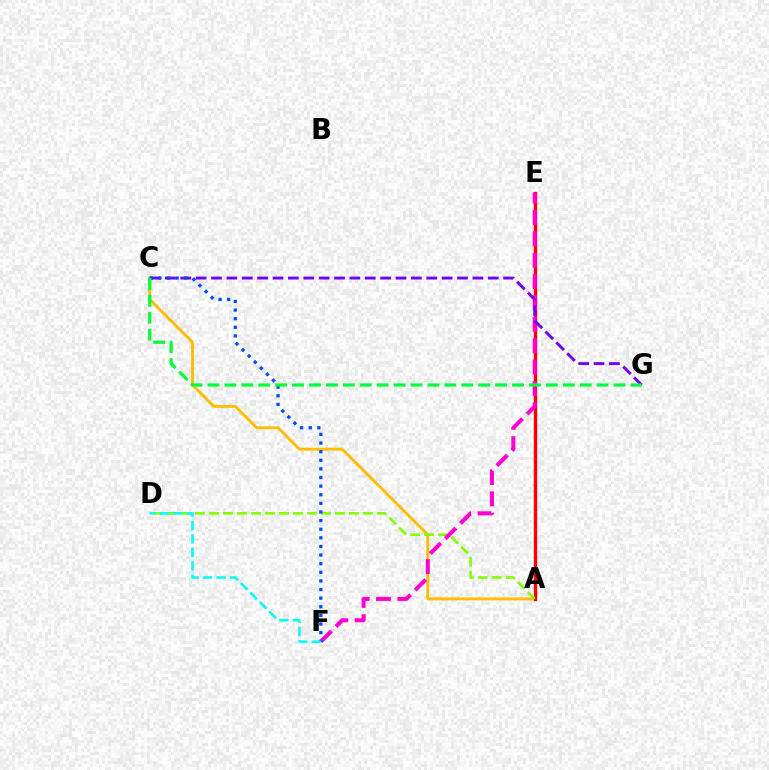{('A', 'C'): [{'color': '#ffbd00', 'line_style': 'solid', 'thickness': 2.07}], ('A', 'E'): [{'color': '#ff0000', 'line_style': 'solid', 'thickness': 2.43}], ('A', 'D'): [{'color': '#84ff00', 'line_style': 'dashed', 'thickness': 1.9}], ('E', 'F'): [{'color': '#ff00cf', 'line_style': 'dashed', 'thickness': 2.9}], ('C', 'G'): [{'color': '#7200ff', 'line_style': 'dashed', 'thickness': 2.09}, {'color': '#00ff39', 'line_style': 'dashed', 'thickness': 2.3}], ('C', 'F'): [{'color': '#004bff', 'line_style': 'dotted', 'thickness': 2.34}], ('D', 'F'): [{'color': '#00fff6', 'line_style': 'dashed', 'thickness': 1.82}]}